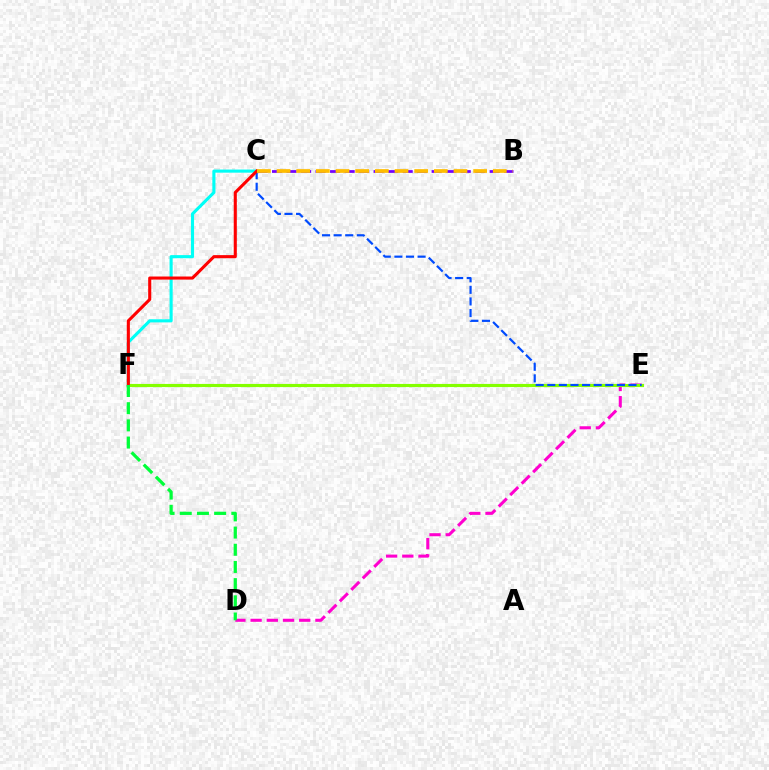{('B', 'C'): [{'color': '#7200ff', 'line_style': 'dashed', 'thickness': 1.97}, {'color': '#ffbd00', 'line_style': 'dashed', 'thickness': 2.67}], ('D', 'E'): [{'color': '#ff00cf', 'line_style': 'dashed', 'thickness': 2.2}], ('E', 'F'): [{'color': '#84ff00', 'line_style': 'solid', 'thickness': 2.26}], ('C', 'E'): [{'color': '#004bff', 'line_style': 'dashed', 'thickness': 1.58}], ('C', 'F'): [{'color': '#00fff6', 'line_style': 'solid', 'thickness': 2.24}, {'color': '#ff0000', 'line_style': 'solid', 'thickness': 2.22}], ('D', 'F'): [{'color': '#00ff39', 'line_style': 'dashed', 'thickness': 2.34}]}